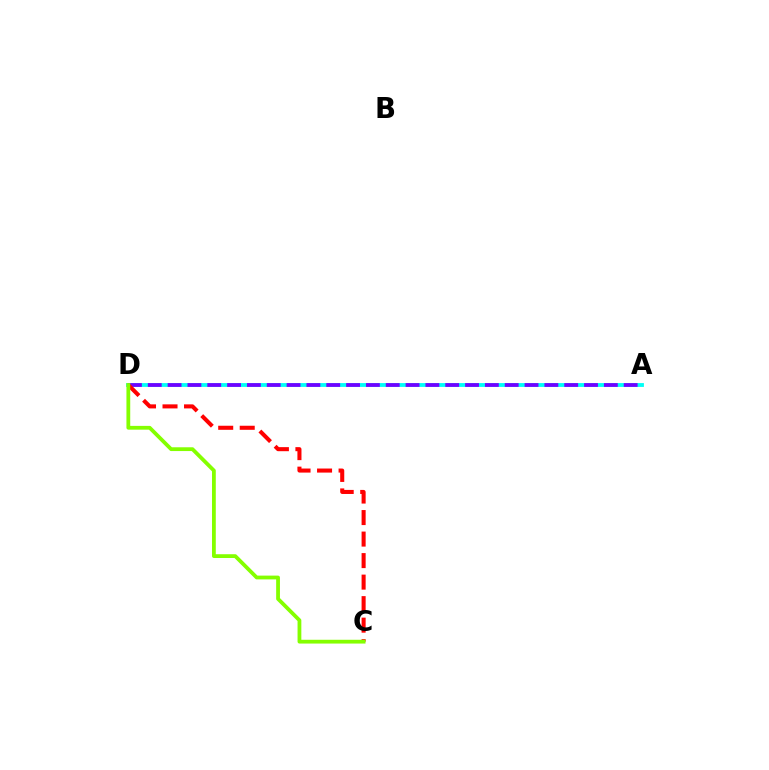{('A', 'D'): [{'color': '#00fff6', 'line_style': 'solid', 'thickness': 2.76}, {'color': '#7200ff', 'line_style': 'dashed', 'thickness': 2.69}], ('C', 'D'): [{'color': '#ff0000', 'line_style': 'dashed', 'thickness': 2.92}, {'color': '#84ff00', 'line_style': 'solid', 'thickness': 2.73}]}